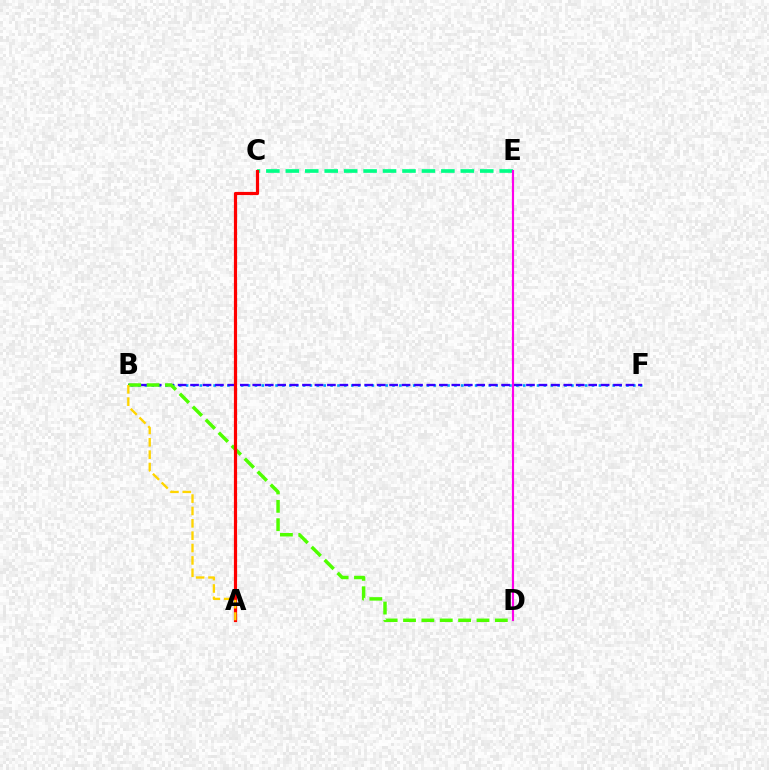{('C', 'E'): [{'color': '#00ff86', 'line_style': 'dashed', 'thickness': 2.64}], ('B', 'F'): [{'color': '#009eff', 'line_style': 'dotted', 'thickness': 1.87}, {'color': '#3700ff', 'line_style': 'dashed', 'thickness': 1.69}], ('D', 'E'): [{'color': '#ff00ed', 'line_style': 'solid', 'thickness': 1.55}], ('B', 'D'): [{'color': '#4fff00', 'line_style': 'dashed', 'thickness': 2.49}], ('A', 'C'): [{'color': '#ff0000', 'line_style': 'solid', 'thickness': 2.29}], ('A', 'B'): [{'color': '#ffd500', 'line_style': 'dashed', 'thickness': 1.68}]}